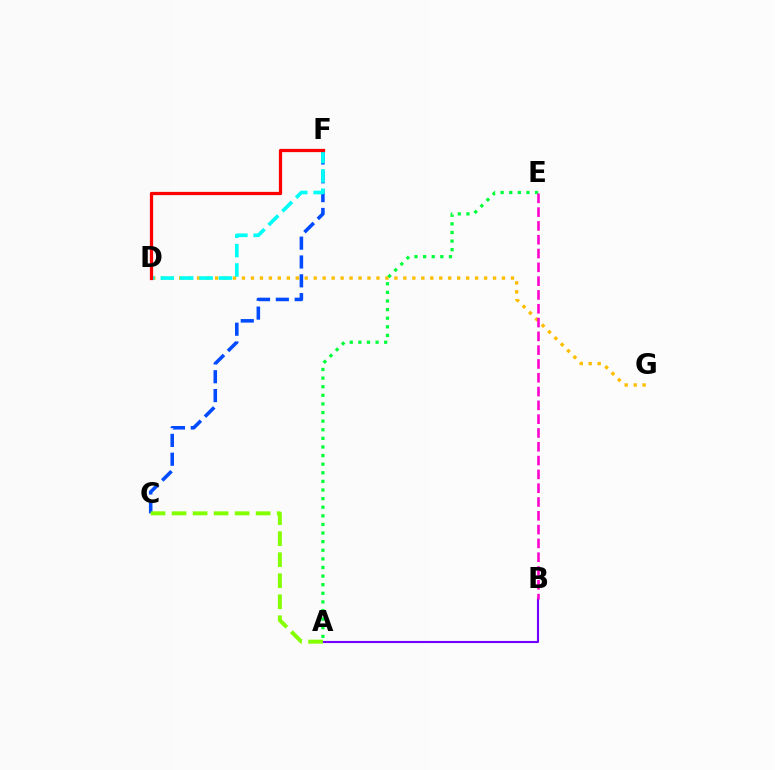{('D', 'G'): [{'color': '#ffbd00', 'line_style': 'dotted', 'thickness': 2.44}], ('A', 'B'): [{'color': '#7200ff', 'line_style': 'solid', 'thickness': 1.53}], ('C', 'F'): [{'color': '#004bff', 'line_style': 'dashed', 'thickness': 2.56}], ('A', 'E'): [{'color': '#00ff39', 'line_style': 'dotted', 'thickness': 2.34}], ('A', 'C'): [{'color': '#84ff00', 'line_style': 'dashed', 'thickness': 2.86}], ('B', 'E'): [{'color': '#ff00cf', 'line_style': 'dashed', 'thickness': 1.88}], ('D', 'F'): [{'color': '#00fff6', 'line_style': 'dashed', 'thickness': 2.63}, {'color': '#ff0000', 'line_style': 'solid', 'thickness': 2.34}]}